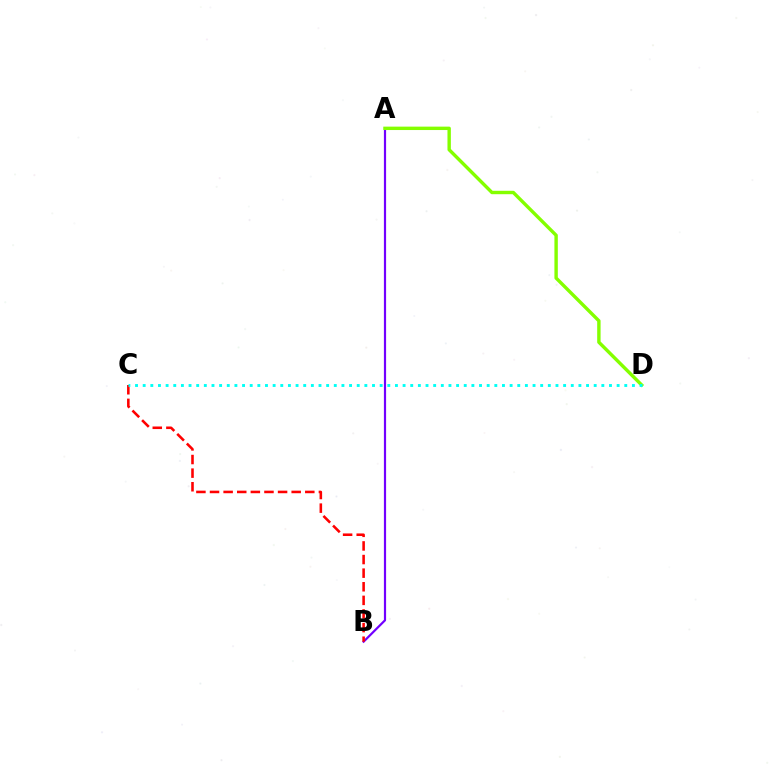{('A', 'B'): [{'color': '#7200ff', 'line_style': 'solid', 'thickness': 1.58}], ('A', 'D'): [{'color': '#84ff00', 'line_style': 'solid', 'thickness': 2.45}], ('B', 'C'): [{'color': '#ff0000', 'line_style': 'dashed', 'thickness': 1.85}], ('C', 'D'): [{'color': '#00fff6', 'line_style': 'dotted', 'thickness': 2.08}]}